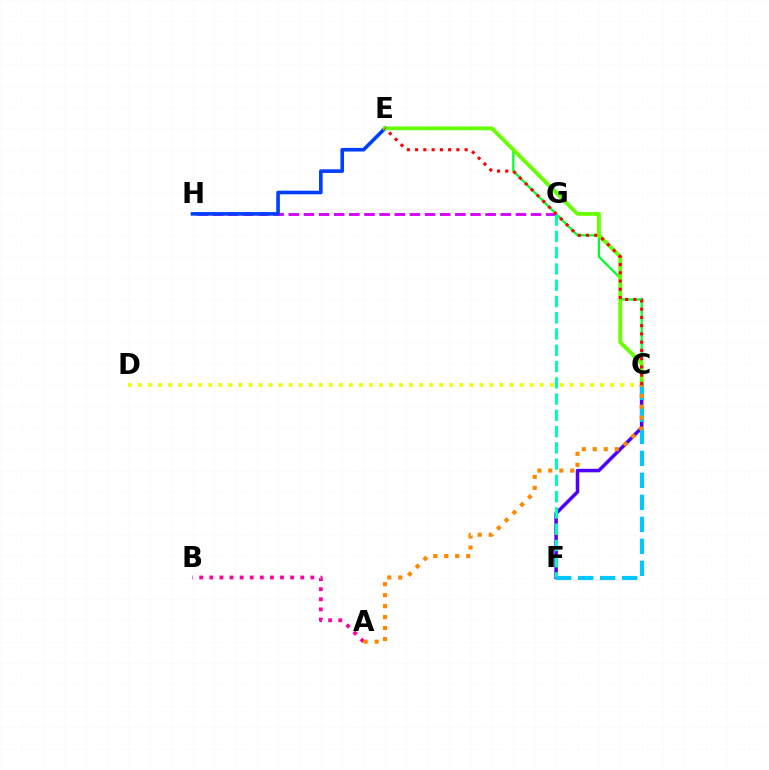{('G', 'H'): [{'color': '#d600ff', 'line_style': 'dashed', 'thickness': 2.06}], ('C', 'E'): [{'color': '#00ff27', 'line_style': 'solid', 'thickness': 1.61}, {'color': '#66ff00', 'line_style': 'solid', 'thickness': 2.77}, {'color': '#ff0000', 'line_style': 'dotted', 'thickness': 2.24}], ('E', 'H'): [{'color': '#003fff', 'line_style': 'solid', 'thickness': 2.6}], ('A', 'B'): [{'color': '#ff00a0', 'line_style': 'dotted', 'thickness': 2.74}], ('C', 'F'): [{'color': '#4f00ff', 'line_style': 'solid', 'thickness': 2.53}, {'color': '#00c7ff', 'line_style': 'dashed', 'thickness': 2.99}], ('C', 'D'): [{'color': '#eeff00', 'line_style': 'dotted', 'thickness': 2.73}], ('F', 'G'): [{'color': '#00ffaf', 'line_style': 'dashed', 'thickness': 2.21}], ('A', 'C'): [{'color': '#ff8800', 'line_style': 'dotted', 'thickness': 2.98}]}